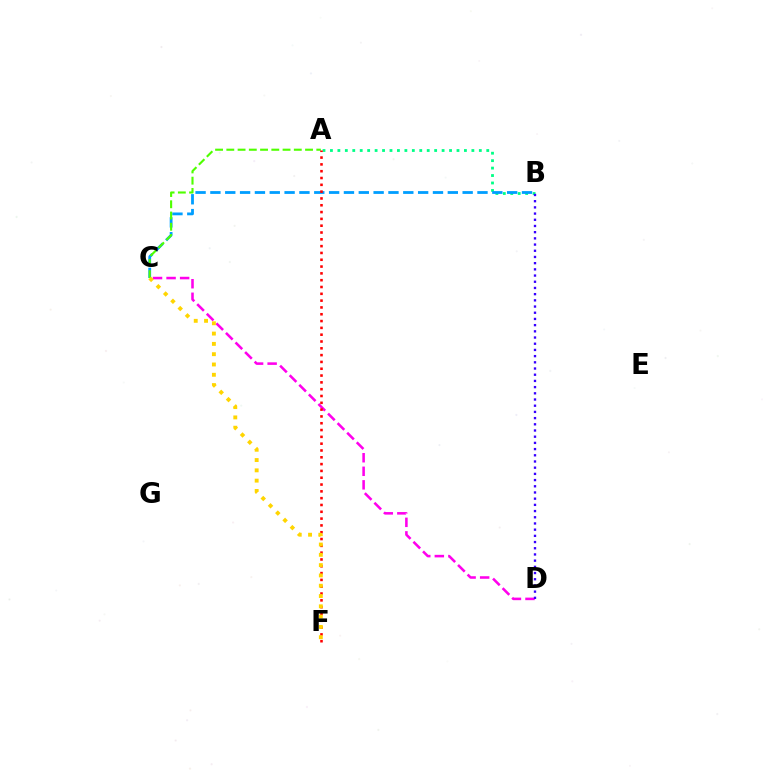{('A', 'B'): [{'color': '#00ff86', 'line_style': 'dotted', 'thickness': 2.02}], ('C', 'D'): [{'color': '#ff00ed', 'line_style': 'dashed', 'thickness': 1.84}], ('B', 'C'): [{'color': '#009eff', 'line_style': 'dashed', 'thickness': 2.02}], ('A', 'C'): [{'color': '#4fff00', 'line_style': 'dashed', 'thickness': 1.53}], ('A', 'F'): [{'color': '#ff0000', 'line_style': 'dotted', 'thickness': 1.85}], ('C', 'F'): [{'color': '#ffd500', 'line_style': 'dotted', 'thickness': 2.8}], ('B', 'D'): [{'color': '#3700ff', 'line_style': 'dotted', 'thickness': 1.68}]}